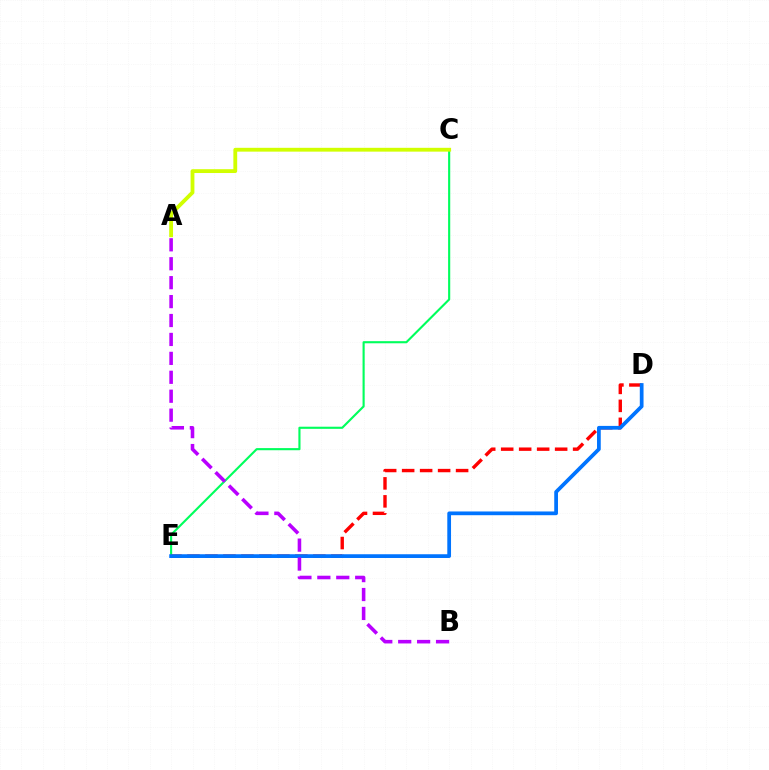{('C', 'E'): [{'color': '#00ff5c', 'line_style': 'solid', 'thickness': 1.53}], ('D', 'E'): [{'color': '#ff0000', 'line_style': 'dashed', 'thickness': 2.44}, {'color': '#0074ff', 'line_style': 'solid', 'thickness': 2.69}], ('A', 'B'): [{'color': '#b900ff', 'line_style': 'dashed', 'thickness': 2.57}], ('A', 'C'): [{'color': '#d1ff00', 'line_style': 'solid', 'thickness': 2.75}]}